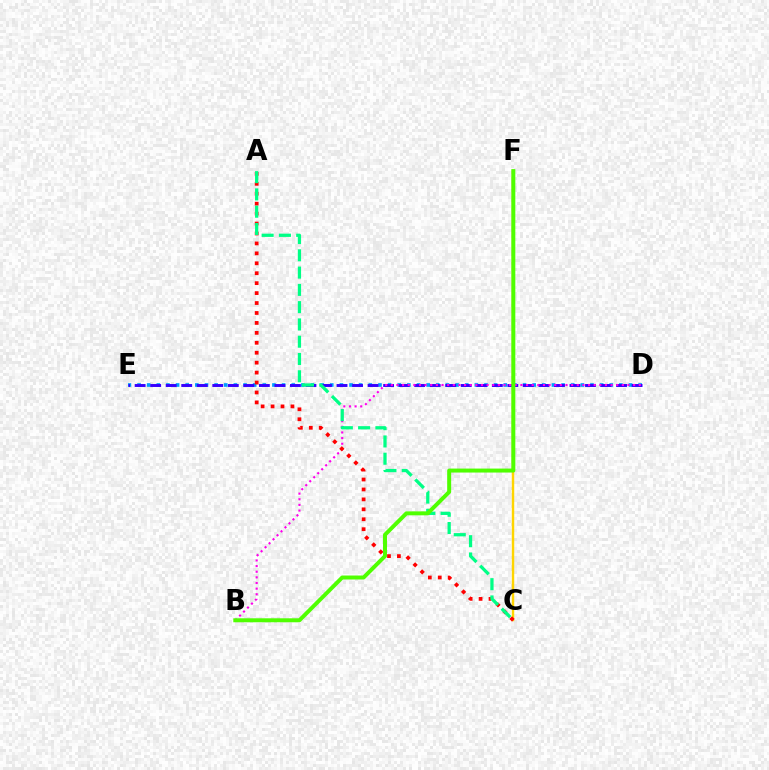{('C', 'F'): [{'color': '#ffd500', 'line_style': 'solid', 'thickness': 1.76}], ('D', 'E'): [{'color': '#009eff', 'line_style': 'dotted', 'thickness': 2.62}, {'color': '#3700ff', 'line_style': 'dashed', 'thickness': 2.11}], ('B', 'D'): [{'color': '#ff00ed', 'line_style': 'dotted', 'thickness': 1.53}], ('A', 'C'): [{'color': '#ff0000', 'line_style': 'dotted', 'thickness': 2.7}, {'color': '#00ff86', 'line_style': 'dashed', 'thickness': 2.35}], ('B', 'F'): [{'color': '#4fff00', 'line_style': 'solid', 'thickness': 2.86}]}